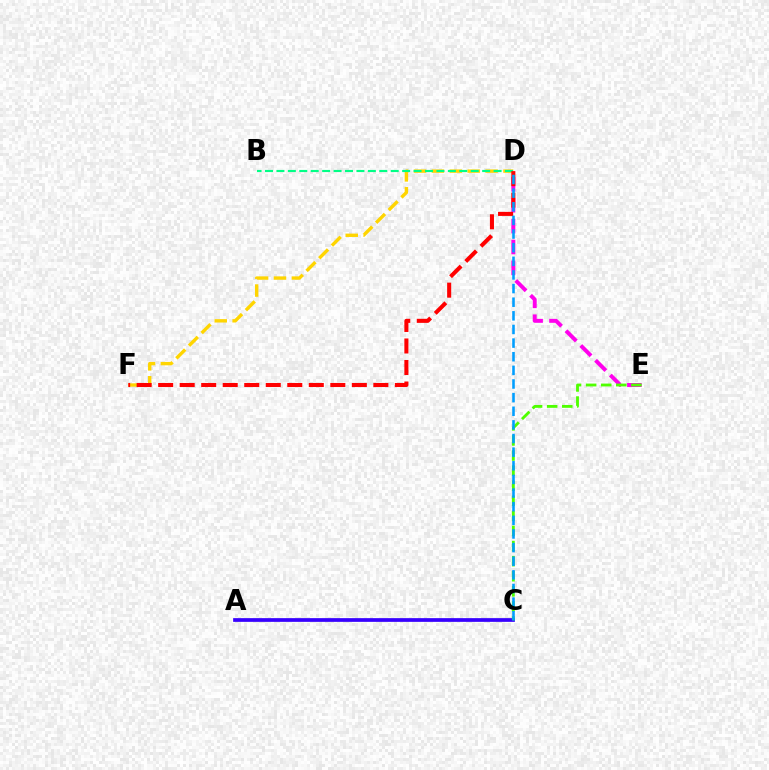{('D', 'E'): [{'color': '#ff00ed', 'line_style': 'dashed', 'thickness': 2.84}], ('A', 'C'): [{'color': '#3700ff', 'line_style': 'solid', 'thickness': 2.68}], ('D', 'F'): [{'color': '#ffd500', 'line_style': 'dashed', 'thickness': 2.43}, {'color': '#ff0000', 'line_style': 'dashed', 'thickness': 2.92}], ('B', 'D'): [{'color': '#00ff86', 'line_style': 'dashed', 'thickness': 1.55}], ('C', 'E'): [{'color': '#4fff00', 'line_style': 'dashed', 'thickness': 2.05}], ('C', 'D'): [{'color': '#009eff', 'line_style': 'dashed', 'thickness': 1.85}]}